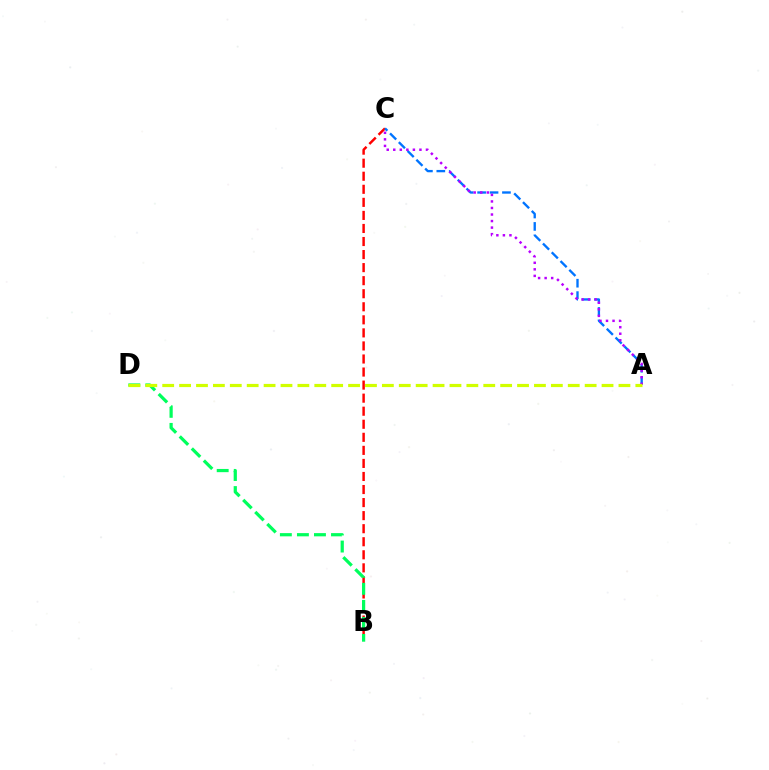{('B', 'C'): [{'color': '#ff0000', 'line_style': 'dashed', 'thickness': 1.77}], ('B', 'D'): [{'color': '#00ff5c', 'line_style': 'dashed', 'thickness': 2.32}], ('A', 'C'): [{'color': '#0074ff', 'line_style': 'dashed', 'thickness': 1.69}, {'color': '#b900ff', 'line_style': 'dotted', 'thickness': 1.78}], ('A', 'D'): [{'color': '#d1ff00', 'line_style': 'dashed', 'thickness': 2.3}]}